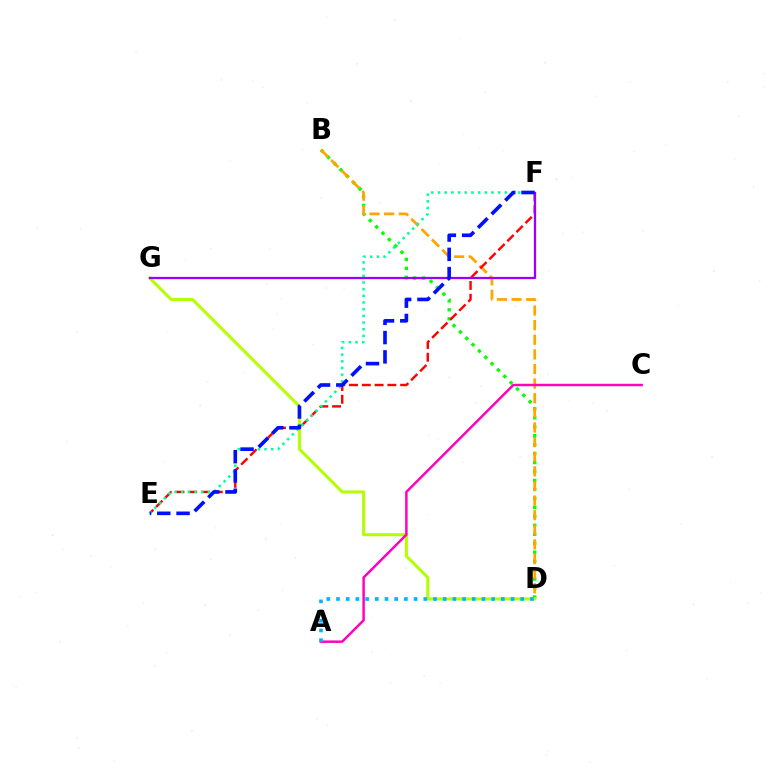{('B', 'D'): [{'color': '#08ff00', 'line_style': 'dotted', 'thickness': 2.44}, {'color': '#ffa500', 'line_style': 'dashed', 'thickness': 1.99}], ('E', 'F'): [{'color': '#ff0000', 'line_style': 'dashed', 'thickness': 1.74}, {'color': '#00ff9d', 'line_style': 'dotted', 'thickness': 1.82}, {'color': '#0010ff', 'line_style': 'dashed', 'thickness': 2.62}], ('D', 'G'): [{'color': '#b3ff00', 'line_style': 'solid', 'thickness': 2.19}], ('F', 'G'): [{'color': '#9b00ff', 'line_style': 'solid', 'thickness': 1.63}], ('A', 'C'): [{'color': '#ff00bd', 'line_style': 'solid', 'thickness': 1.78}], ('A', 'D'): [{'color': '#00b5ff', 'line_style': 'dotted', 'thickness': 2.63}]}